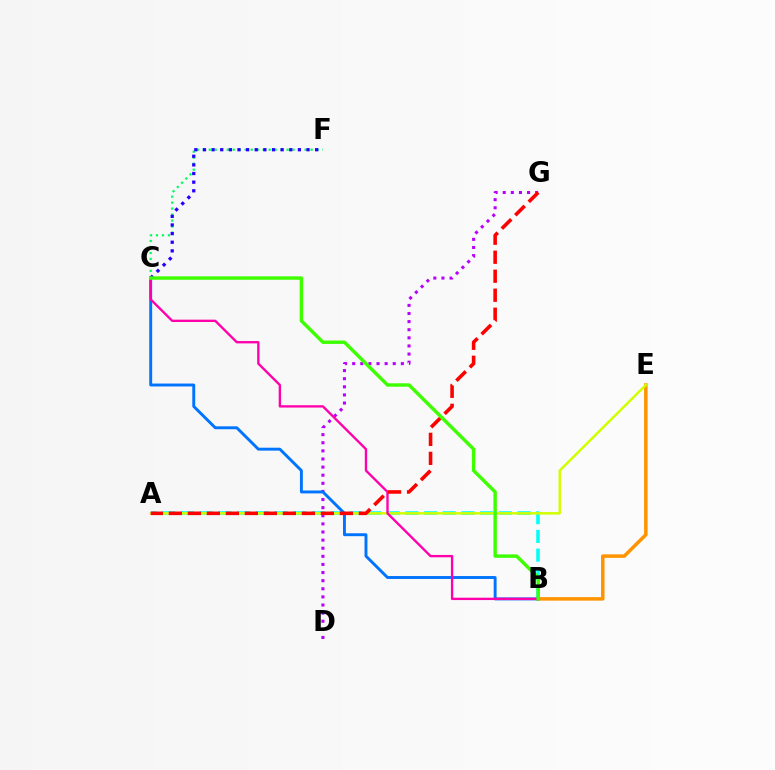{('C', 'F'): [{'color': '#00ff5c', 'line_style': 'dotted', 'thickness': 1.63}, {'color': '#2500ff', 'line_style': 'dotted', 'thickness': 2.34}], ('D', 'G'): [{'color': '#b900ff', 'line_style': 'dotted', 'thickness': 2.2}], ('B', 'E'): [{'color': '#ff9400', 'line_style': 'solid', 'thickness': 2.52}], ('A', 'B'): [{'color': '#00fff6', 'line_style': 'dashed', 'thickness': 2.54}], ('A', 'E'): [{'color': '#d1ff00', 'line_style': 'solid', 'thickness': 1.79}], ('B', 'C'): [{'color': '#0074ff', 'line_style': 'solid', 'thickness': 2.1}, {'color': '#ff00ac', 'line_style': 'solid', 'thickness': 1.69}, {'color': '#3dff00', 'line_style': 'solid', 'thickness': 2.45}], ('A', 'G'): [{'color': '#ff0000', 'line_style': 'dashed', 'thickness': 2.58}]}